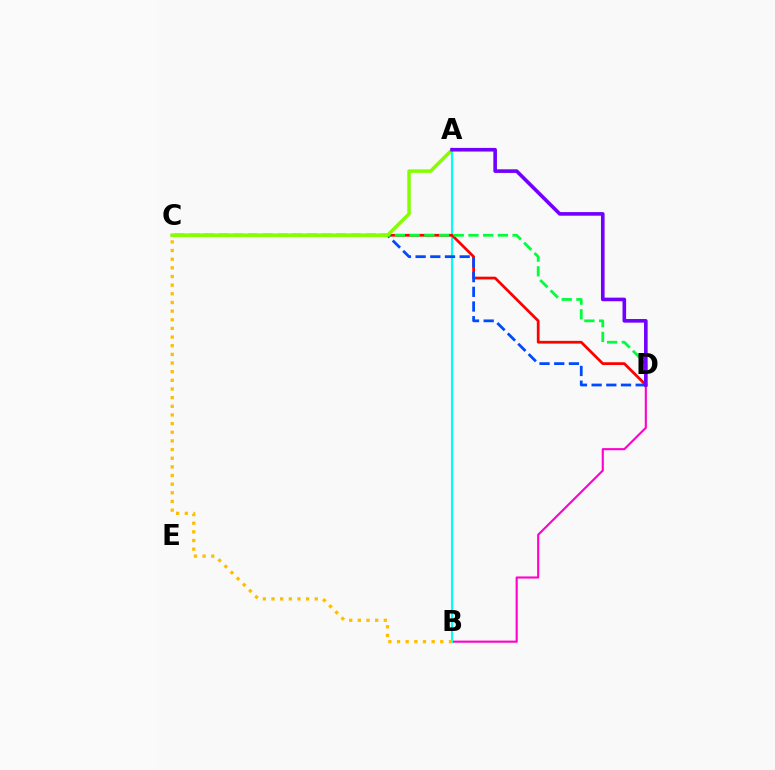{('B', 'D'): [{'color': '#ff00cf', 'line_style': 'solid', 'thickness': 1.52}], ('A', 'B'): [{'color': '#00fff6', 'line_style': 'solid', 'thickness': 1.54}], ('B', 'C'): [{'color': '#ffbd00', 'line_style': 'dotted', 'thickness': 2.35}], ('C', 'D'): [{'color': '#ff0000', 'line_style': 'solid', 'thickness': 1.98}, {'color': '#004bff', 'line_style': 'dashed', 'thickness': 2.0}, {'color': '#00ff39', 'line_style': 'dashed', 'thickness': 2.0}], ('A', 'C'): [{'color': '#84ff00', 'line_style': 'solid', 'thickness': 2.5}], ('A', 'D'): [{'color': '#7200ff', 'line_style': 'solid', 'thickness': 2.61}]}